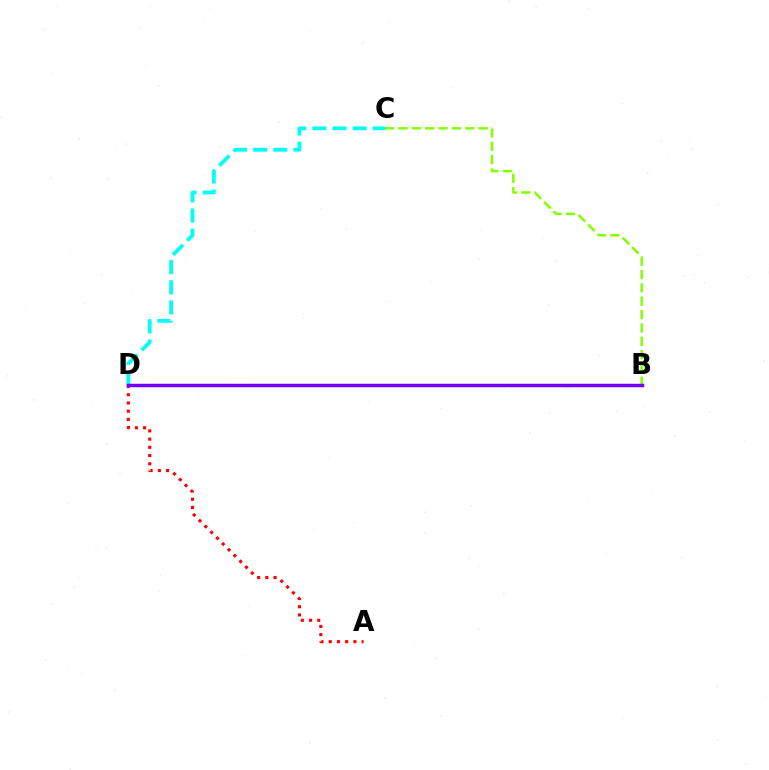{('C', 'D'): [{'color': '#00fff6', 'line_style': 'dashed', 'thickness': 2.74}], ('A', 'D'): [{'color': '#ff0000', 'line_style': 'dotted', 'thickness': 2.23}], ('B', 'C'): [{'color': '#84ff00', 'line_style': 'dashed', 'thickness': 1.81}], ('B', 'D'): [{'color': '#7200ff', 'line_style': 'solid', 'thickness': 2.5}]}